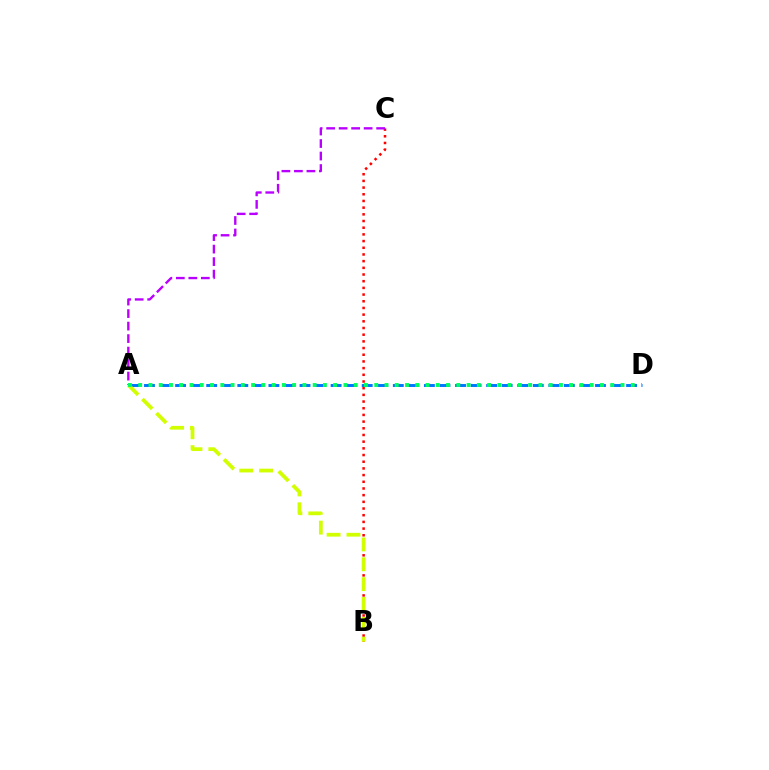{('A', 'D'): [{'color': '#0074ff', 'line_style': 'dashed', 'thickness': 2.11}, {'color': '#00ff5c', 'line_style': 'dotted', 'thickness': 2.79}], ('B', 'C'): [{'color': '#ff0000', 'line_style': 'dotted', 'thickness': 1.82}], ('A', 'C'): [{'color': '#b900ff', 'line_style': 'dashed', 'thickness': 1.7}], ('A', 'B'): [{'color': '#d1ff00', 'line_style': 'dashed', 'thickness': 2.7}]}